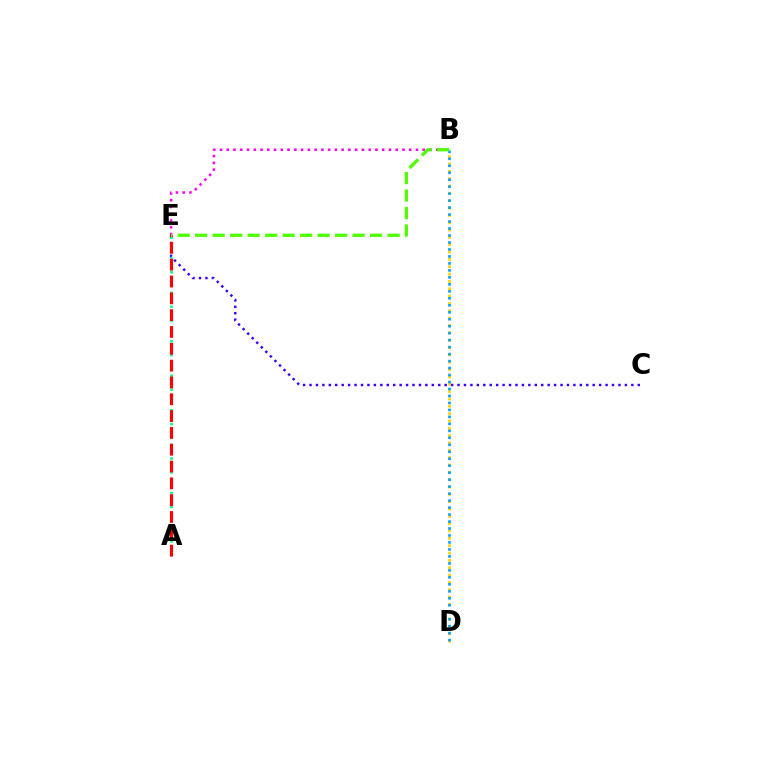{('B', 'D'): [{'color': '#ffd500', 'line_style': 'dotted', 'thickness': 1.99}, {'color': '#009eff', 'line_style': 'dotted', 'thickness': 1.9}], ('C', 'E'): [{'color': '#3700ff', 'line_style': 'dotted', 'thickness': 1.75}], ('A', 'E'): [{'color': '#00ff86', 'line_style': 'dotted', 'thickness': 1.87}, {'color': '#ff0000', 'line_style': 'dashed', 'thickness': 2.28}], ('B', 'E'): [{'color': '#ff00ed', 'line_style': 'dotted', 'thickness': 1.84}, {'color': '#4fff00', 'line_style': 'dashed', 'thickness': 2.38}]}